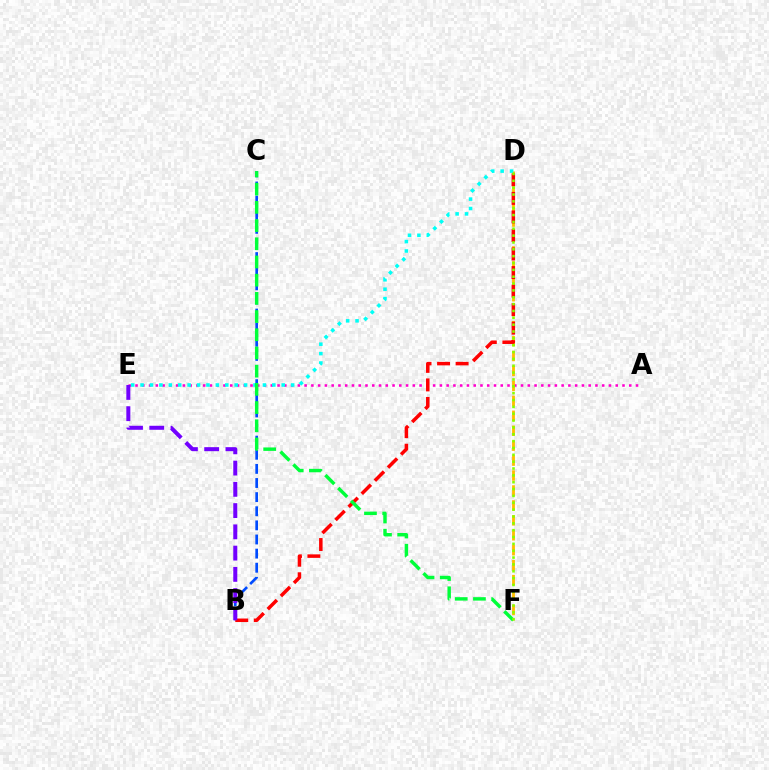{('B', 'C'): [{'color': '#004bff', 'line_style': 'dashed', 'thickness': 1.92}], ('A', 'E'): [{'color': '#ff00cf', 'line_style': 'dotted', 'thickness': 1.84}], ('D', 'F'): [{'color': '#ffbd00', 'line_style': 'dashed', 'thickness': 2.03}, {'color': '#84ff00', 'line_style': 'dotted', 'thickness': 1.86}], ('B', 'D'): [{'color': '#ff0000', 'line_style': 'dashed', 'thickness': 2.52}], ('B', 'E'): [{'color': '#7200ff', 'line_style': 'dashed', 'thickness': 2.89}], ('D', 'E'): [{'color': '#00fff6', 'line_style': 'dotted', 'thickness': 2.56}], ('C', 'F'): [{'color': '#00ff39', 'line_style': 'dashed', 'thickness': 2.47}]}